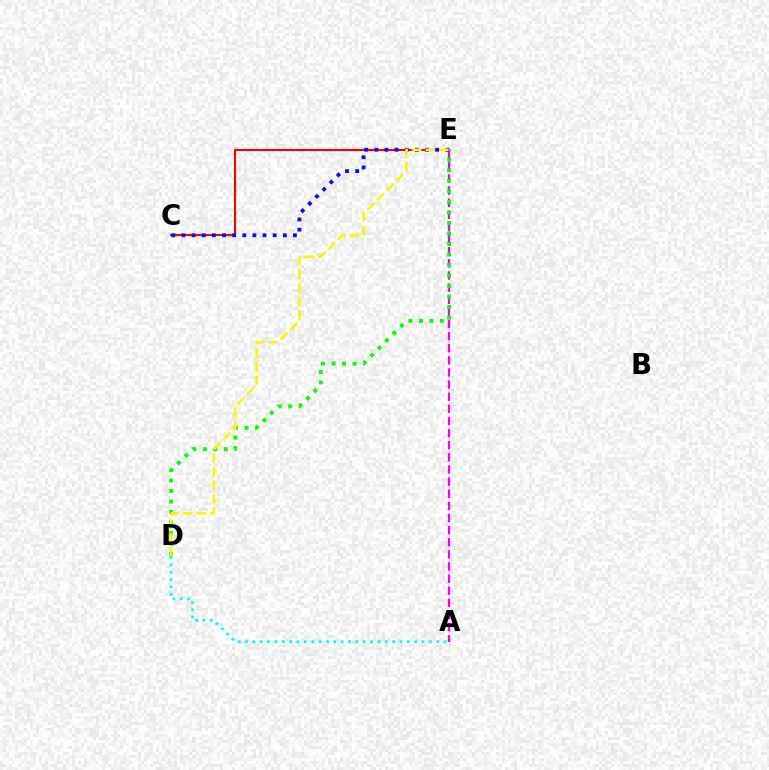{('C', 'E'): [{'color': '#ff0000', 'line_style': 'solid', 'thickness': 1.53}, {'color': '#0010ff', 'line_style': 'dotted', 'thickness': 2.75}], ('A', 'E'): [{'color': '#ee00ff', 'line_style': 'dashed', 'thickness': 1.65}], ('D', 'E'): [{'color': '#08ff00', 'line_style': 'dotted', 'thickness': 2.86}, {'color': '#fcf500', 'line_style': 'dashed', 'thickness': 1.85}], ('A', 'D'): [{'color': '#00fff6', 'line_style': 'dotted', 'thickness': 2.0}]}